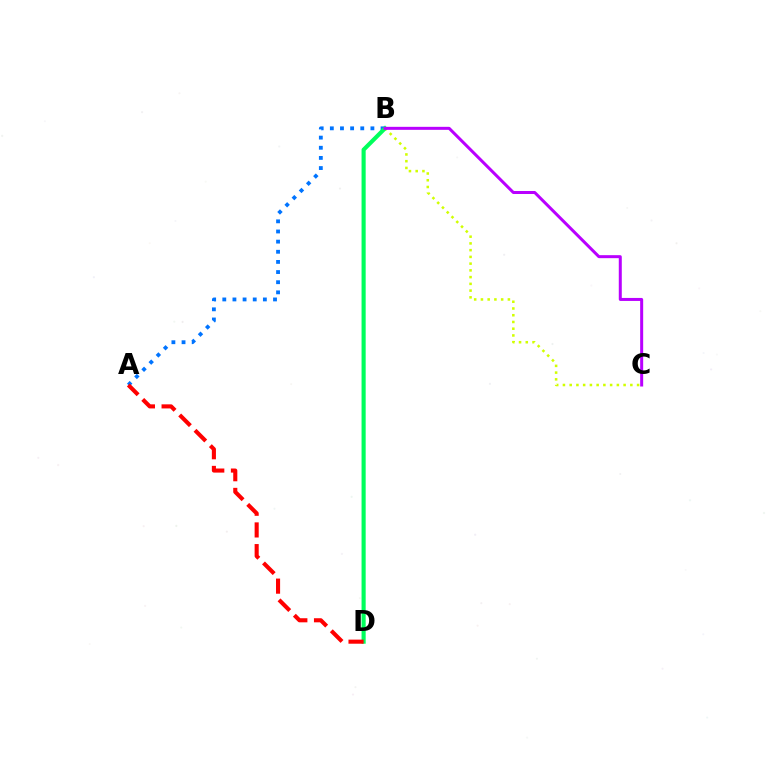{('B', 'C'): [{'color': '#d1ff00', 'line_style': 'dotted', 'thickness': 1.83}, {'color': '#b900ff', 'line_style': 'solid', 'thickness': 2.16}], ('A', 'B'): [{'color': '#0074ff', 'line_style': 'dotted', 'thickness': 2.76}], ('B', 'D'): [{'color': '#00ff5c', 'line_style': 'solid', 'thickness': 2.97}], ('A', 'D'): [{'color': '#ff0000', 'line_style': 'dashed', 'thickness': 2.95}]}